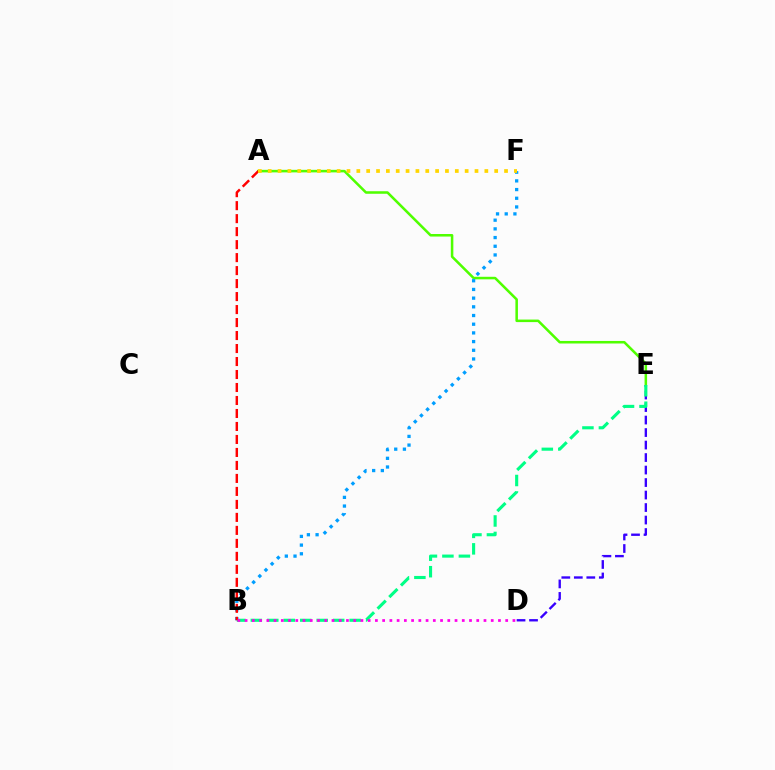{('A', 'E'): [{'color': '#4fff00', 'line_style': 'solid', 'thickness': 1.83}], ('D', 'E'): [{'color': '#3700ff', 'line_style': 'dashed', 'thickness': 1.7}], ('B', 'E'): [{'color': '#00ff86', 'line_style': 'dashed', 'thickness': 2.24}], ('B', 'F'): [{'color': '#009eff', 'line_style': 'dotted', 'thickness': 2.36}], ('A', 'B'): [{'color': '#ff0000', 'line_style': 'dashed', 'thickness': 1.76}], ('B', 'D'): [{'color': '#ff00ed', 'line_style': 'dotted', 'thickness': 1.97}], ('A', 'F'): [{'color': '#ffd500', 'line_style': 'dotted', 'thickness': 2.68}]}